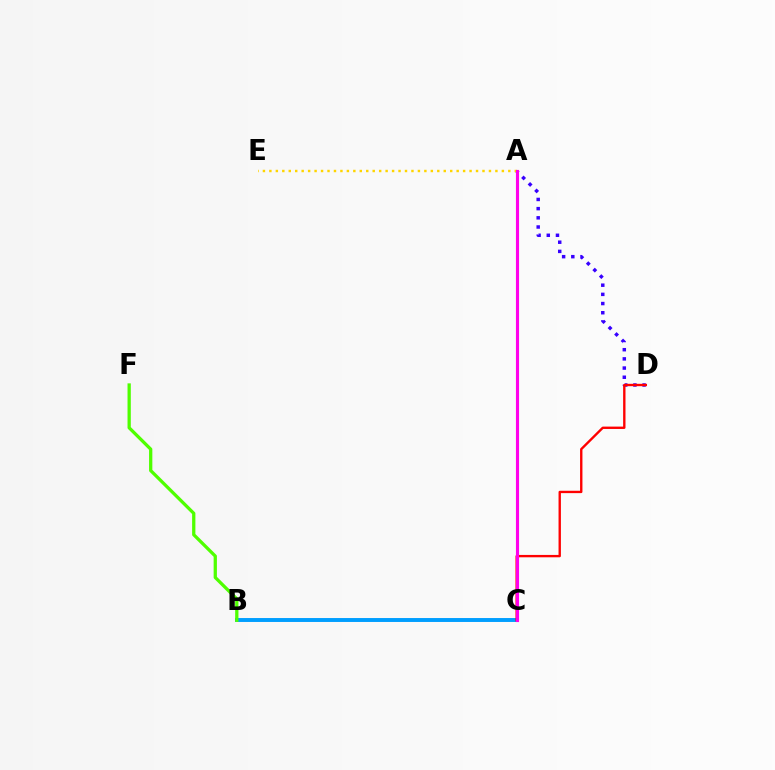{('A', 'D'): [{'color': '#3700ff', 'line_style': 'dotted', 'thickness': 2.5}], ('B', 'C'): [{'color': '#009eff', 'line_style': 'solid', 'thickness': 2.82}], ('C', 'D'): [{'color': '#ff0000', 'line_style': 'solid', 'thickness': 1.7}], ('A', 'C'): [{'color': '#00ff86', 'line_style': 'dotted', 'thickness': 1.94}, {'color': '#ff00ed', 'line_style': 'solid', 'thickness': 2.25}], ('B', 'F'): [{'color': '#4fff00', 'line_style': 'solid', 'thickness': 2.36}], ('A', 'E'): [{'color': '#ffd500', 'line_style': 'dotted', 'thickness': 1.75}]}